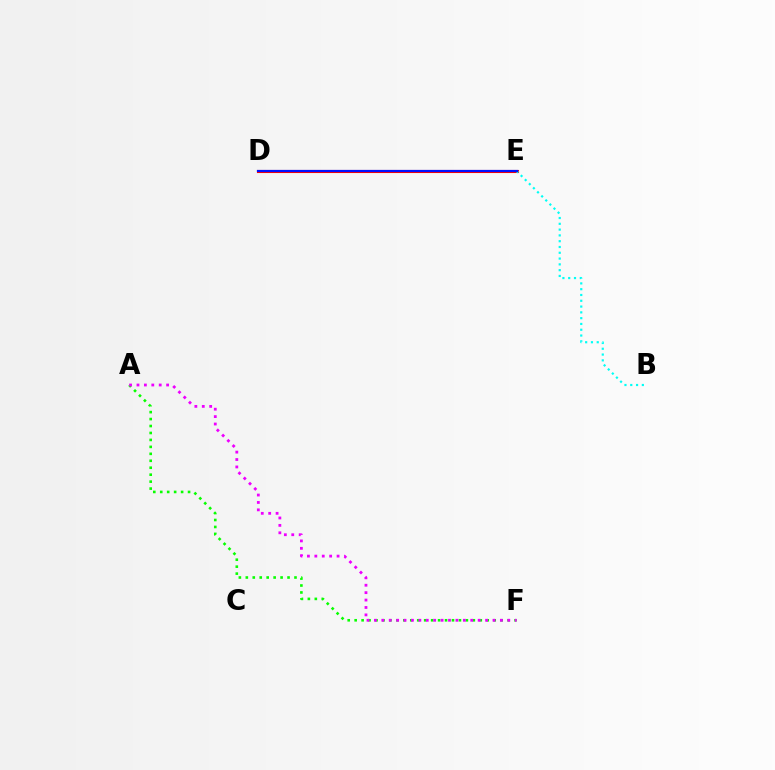{('D', 'E'): [{'color': '#fcf500', 'line_style': 'dashed', 'thickness': 2.12}, {'color': '#ff0000', 'line_style': 'solid', 'thickness': 2.22}, {'color': '#0010ff', 'line_style': 'solid', 'thickness': 1.57}], ('B', 'E'): [{'color': '#00fff6', 'line_style': 'dotted', 'thickness': 1.57}], ('A', 'F'): [{'color': '#08ff00', 'line_style': 'dotted', 'thickness': 1.89}, {'color': '#ee00ff', 'line_style': 'dotted', 'thickness': 2.01}]}